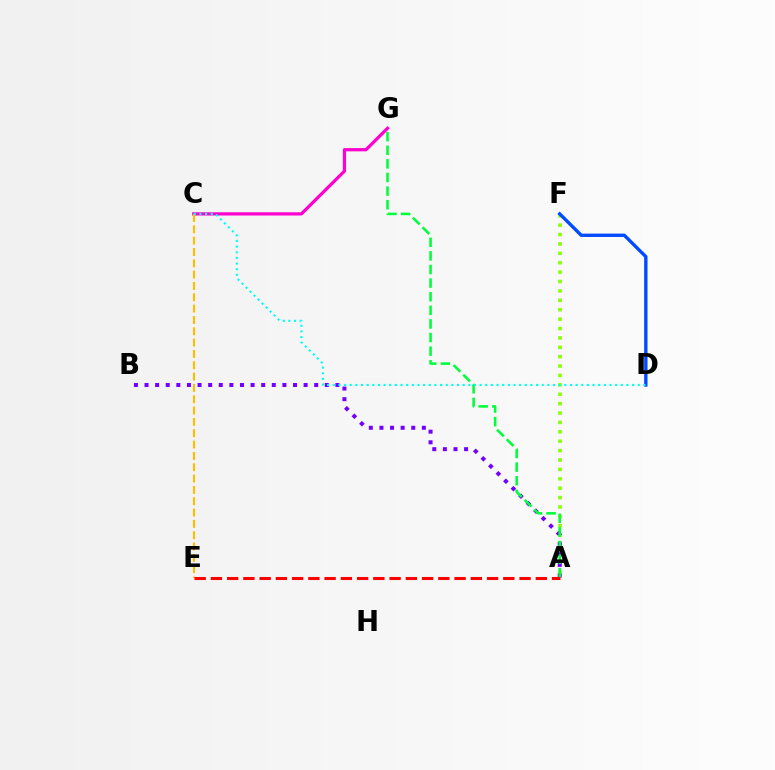{('A', 'F'): [{'color': '#84ff00', 'line_style': 'dotted', 'thickness': 2.55}], ('C', 'G'): [{'color': '#ff00cf', 'line_style': 'solid', 'thickness': 2.33}], ('C', 'E'): [{'color': '#ffbd00', 'line_style': 'dashed', 'thickness': 1.54}], ('A', 'B'): [{'color': '#7200ff', 'line_style': 'dotted', 'thickness': 2.88}], ('D', 'F'): [{'color': '#004bff', 'line_style': 'solid', 'thickness': 2.42}], ('A', 'G'): [{'color': '#00ff39', 'line_style': 'dashed', 'thickness': 1.85}], ('A', 'E'): [{'color': '#ff0000', 'line_style': 'dashed', 'thickness': 2.21}], ('C', 'D'): [{'color': '#00fff6', 'line_style': 'dotted', 'thickness': 1.53}]}